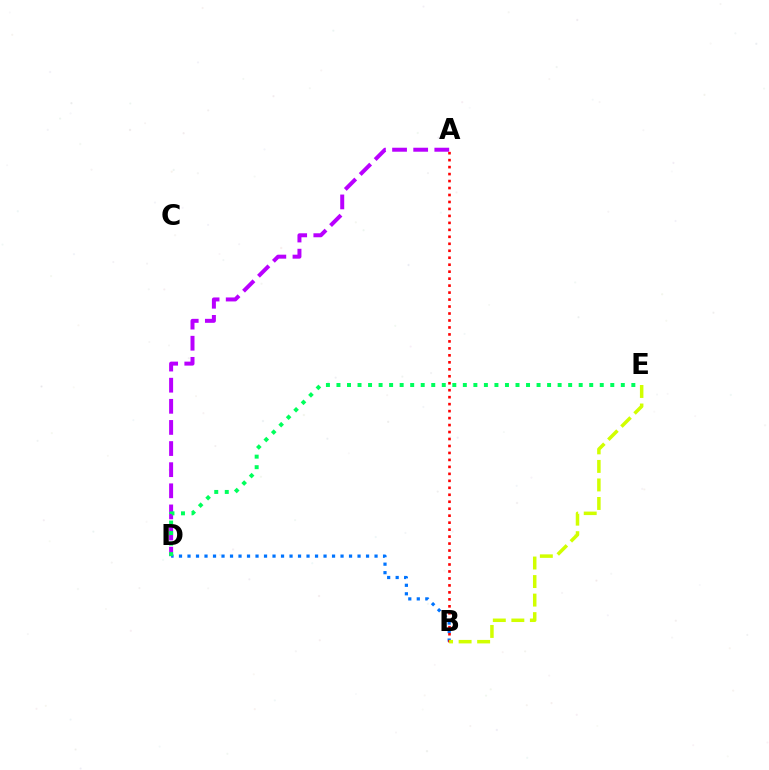{('B', 'D'): [{'color': '#0074ff', 'line_style': 'dotted', 'thickness': 2.31}], ('A', 'B'): [{'color': '#ff0000', 'line_style': 'dotted', 'thickness': 1.89}], ('A', 'D'): [{'color': '#b900ff', 'line_style': 'dashed', 'thickness': 2.87}], ('D', 'E'): [{'color': '#00ff5c', 'line_style': 'dotted', 'thickness': 2.86}], ('B', 'E'): [{'color': '#d1ff00', 'line_style': 'dashed', 'thickness': 2.52}]}